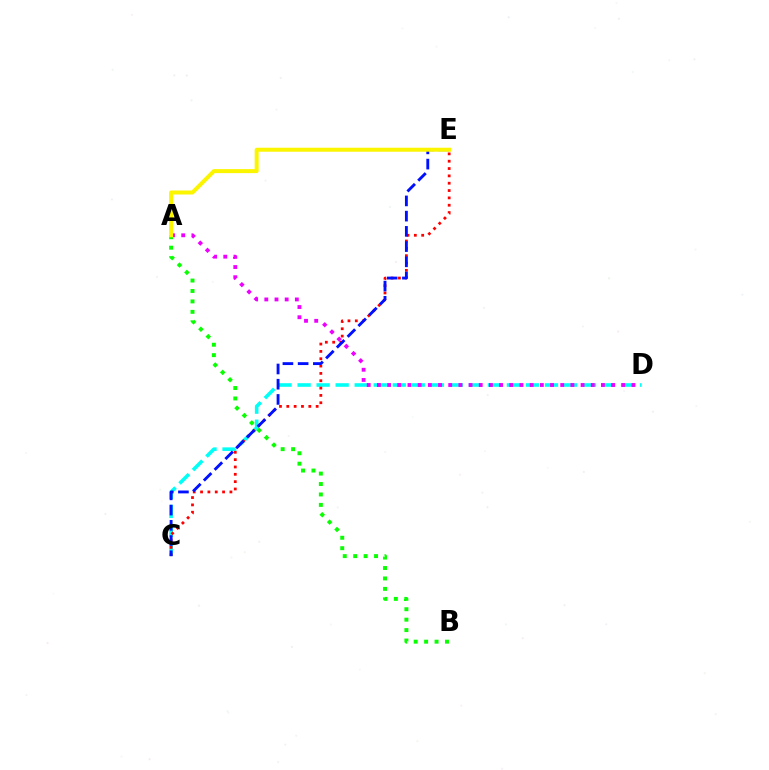{('C', 'D'): [{'color': '#00fff6', 'line_style': 'dashed', 'thickness': 2.58}], ('C', 'E'): [{'color': '#ff0000', 'line_style': 'dotted', 'thickness': 1.99}, {'color': '#0010ff', 'line_style': 'dashed', 'thickness': 2.07}], ('A', 'D'): [{'color': '#ee00ff', 'line_style': 'dotted', 'thickness': 2.77}], ('A', 'B'): [{'color': '#08ff00', 'line_style': 'dotted', 'thickness': 2.83}], ('A', 'E'): [{'color': '#fcf500', 'line_style': 'solid', 'thickness': 2.88}]}